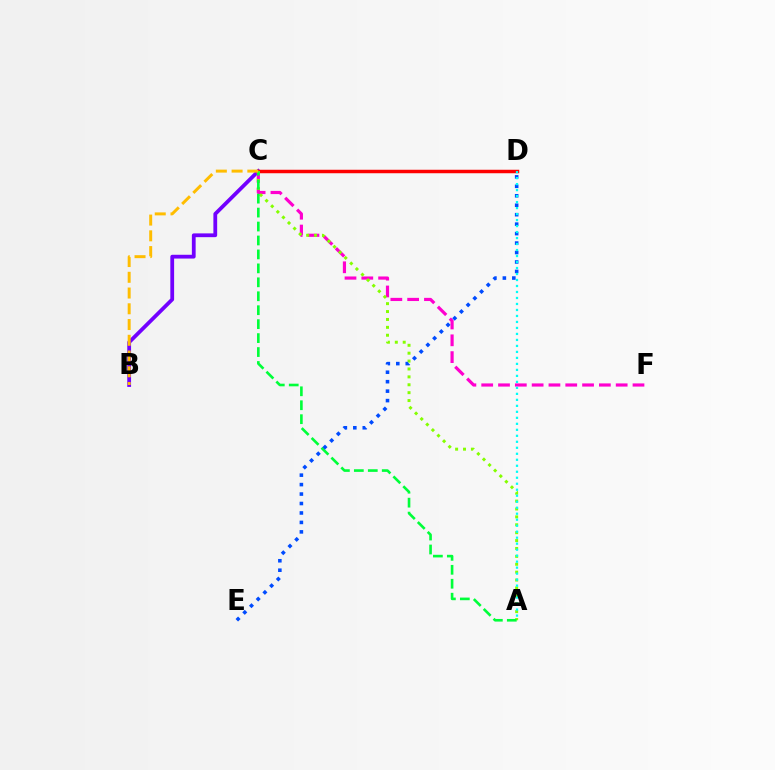{('B', 'C'): [{'color': '#7200ff', 'line_style': 'solid', 'thickness': 2.72}, {'color': '#ffbd00', 'line_style': 'dashed', 'thickness': 2.14}], ('C', 'D'): [{'color': '#ff0000', 'line_style': 'solid', 'thickness': 2.51}], ('C', 'F'): [{'color': '#ff00cf', 'line_style': 'dashed', 'thickness': 2.28}], ('A', 'C'): [{'color': '#84ff00', 'line_style': 'dotted', 'thickness': 2.15}, {'color': '#00ff39', 'line_style': 'dashed', 'thickness': 1.89}], ('D', 'E'): [{'color': '#004bff', 'line_style': 'dotted', 'thickness': 2.57}], ('A', 'D'): [{'color': '#00fff6', 'line_style': 'dotted', 'thickness': 1.63}]}